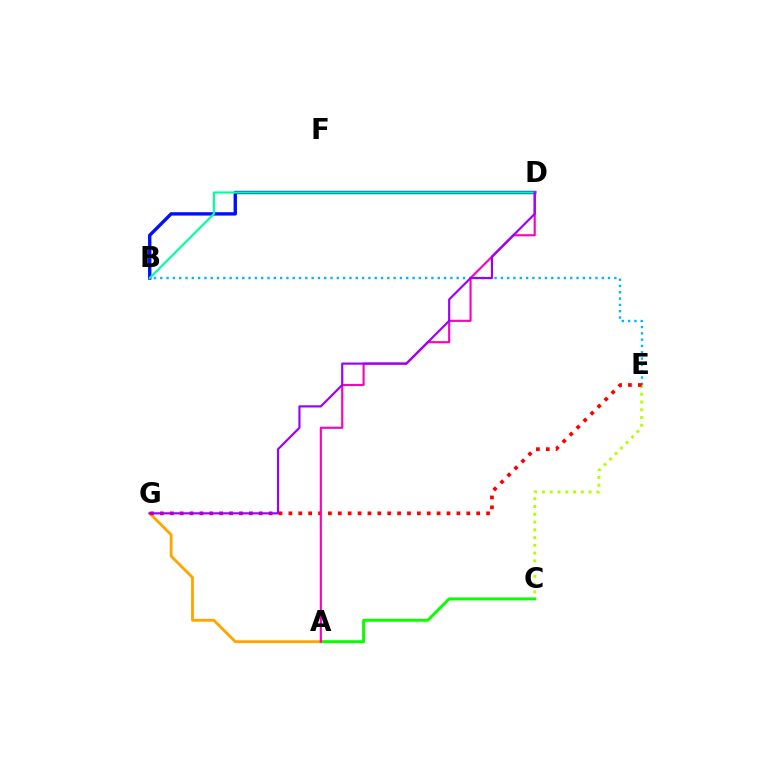{('B', 'D'): [{'color': '#0010ff', 'line_style': 'solid', 'thickness': 2.43}, {'color': '#00ff9d', 'line_style': 'solid', 'thickness': 1.54}], ('B', 'E'): [{'color': '#00b5ff', 'line_style': 'dotted', 'thickness': 1.71}], ('C', 'E'): [{'color': '#b3ff00', 'line_style': 'dotted', 'thickness': 2.11}], ('A', 'C'): [{'color': '#08ff00', 'line_style': 'solid', 'thickness': 2.11}], ('A', 'G'): [{'color': '#ffa500', 'line_style': 'solid', 'thickness': 2.05}], ('E', 'G'): [{'color': '#ff0000', 'line_style': 'dotted', 'thickness': 2.69}], ('A', 'D'): [{'color': '#ff00bd', 'line_style': 'solid', 'thickness': 1.54}], ('D', 'G'): [{'color': '#9b00ff', 'line_style': 'solid', 'thickness': 1.56}]}